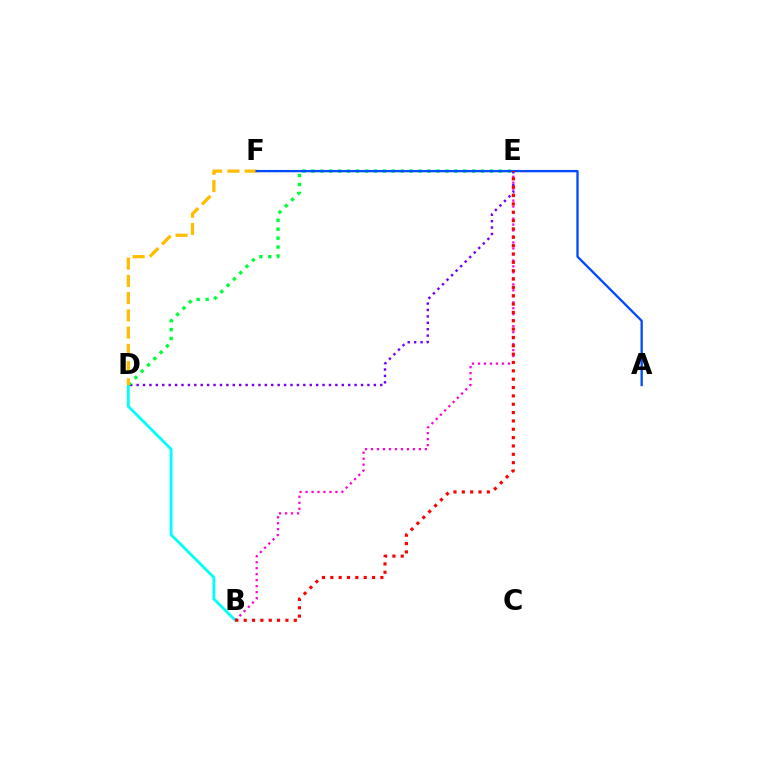{('E', 'F'): [{'color': '#84ff00', 'line_style': 'dotted', 'thickness': 1.59}], ('B', 'D'): [{'color': '#00fff6', 'line_style': 'solid', 'thickness': 2.03}], ('D', 'E'): [{'color': '#7200ff', 'line_style': 'dotted', 'thickness': 1.74}, {'color': '#00ff39', 'line_style': 'dotted', 'thickness': 2.43}], ('B', 'E'): [{'color': '#ff00cf', 'line_style': 'dotted', 'thickness': 1.62}, {'color': '#ff0000', 'line_style': 'dotted', 'thickness': 2.27}], ('D', 'F'): [{'color': '#ffbd00', 'line_style': 'dashed', 'thickness': 2.34}], ('A', 'F'): [{'color': '#004bff', 'line_style': 'solid', 'thickness': 1.66}]}